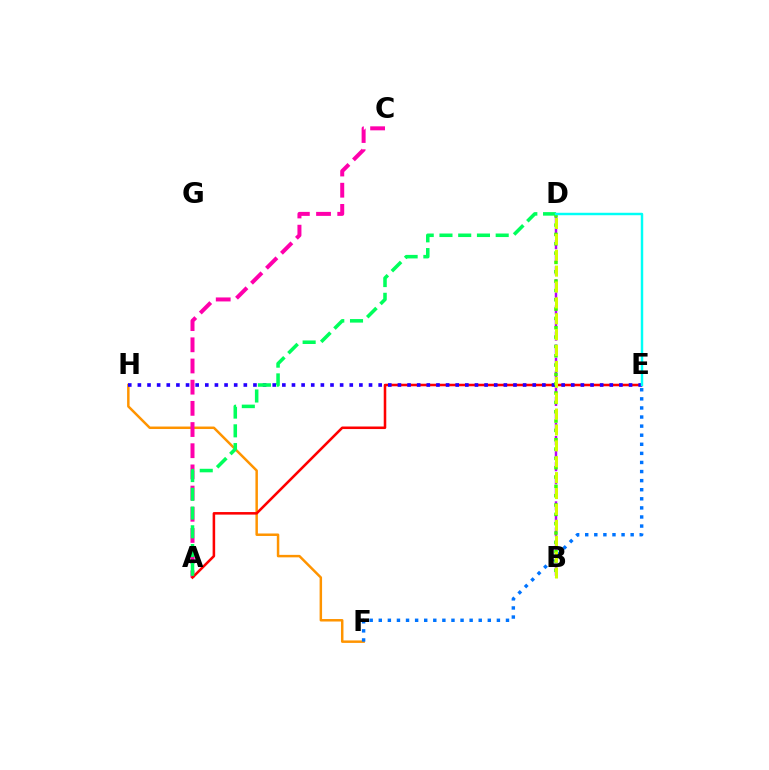{('B', 'D'): [{'color': '#b900ff', 'line_style': 'dashed', 'thickness': 1.77}, {'color': '#3dff00', 'line_style': 'dotted', 'thickness': 2.54}, {'color': '#d1ff00', 'line_style': 'dashed', 'thickness': 2.16}], ('F', 'H'): [{'color': '#ff9400', 'line_style': 'solid', 'thickness': 1.79}], ('A', 'C'): [{'color': '#ff00ac', 'line_style': 'dashed', 'thickness': 2.88}], ('A', 'E'): [{'color': '#ff0000', 'line_style': 'solid', 'thickness': 1.83}], ('E', 'H'): [{'color': '#2500ff', 'line_style': 'dotted', 'thickness': 2.62}], ('A', 'D'): [{'color': '#00ff5c', 'line_style': 'dashed', 'thickness': 2.55}], ('D', 'E'): [{'color': '#00fff6', 'line_style': 'solid', 'thickness': 1.76}], ('E', 'F'): [{'color': '#0074ff', 'line_style': 'dotted', 'thickness': 2.47}]}